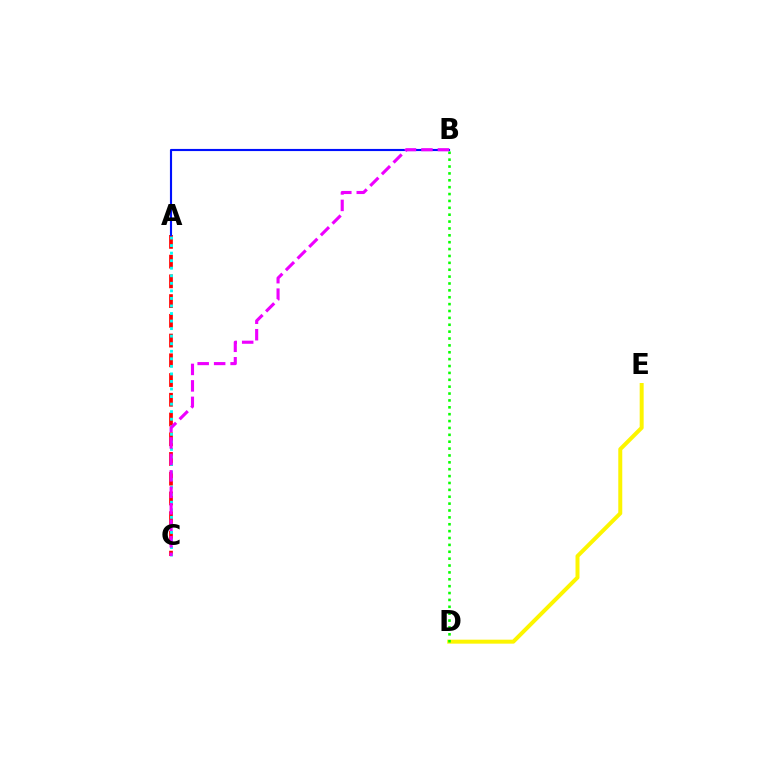{('D', 'E'): [{'color': '#fcf500', 'line_style': 'solid', 'thickness': 2.86}], ('A', 'C'): [{'color': '#ff0000', 'line_style': 'dashed', 'thickness': 2.68}, {'color': '#00fff6', 'line_style': 'dotted', 'thickness': 2.05}], ('A', 'B'): [{'color': '#0010ff', 'line_style': 'solid', 'thickness': 1.54}], ('B', 'D'): [{'color': '#08ff00', 'line_style': 'dotted', 'thickness': 1.87}], ('B', 'C'): [{'color': '#ee00ff', 'line_style': 'dashed', 'thickness': 2.24}]}